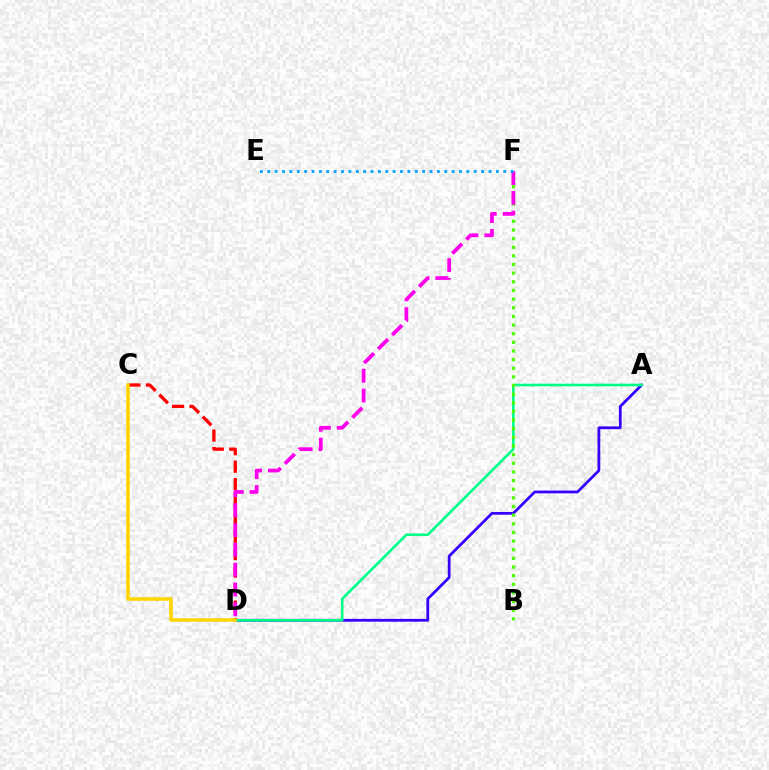{('C', 'D'): [{'color': '#ff0000', 'line_style': 'dashed', 'thickness': 2.38}, {'color': '#ffd500', 'line_style': 'solid', 'thickness': 2.54}], ('A', 'D'): [{'color': '#3700ff', 'line_style': 'solid', 'thickness': 1.99}, {'color': '#00ff86', 'line_style': 'solid', 'thickness': 1.89}], ('B', 'F'): [{'color': '#4fff00', 'line_style': 'dotted', 'thickness': 2.35}], ('D', 'F'): [{'color': '#ff00ed', 'line_style': 'dashed', 'thickness': 2.69}], ('E', 'F'): [{'color': '#009eff', 'line_style': 'dotted', 'thickness': 2.0}]}